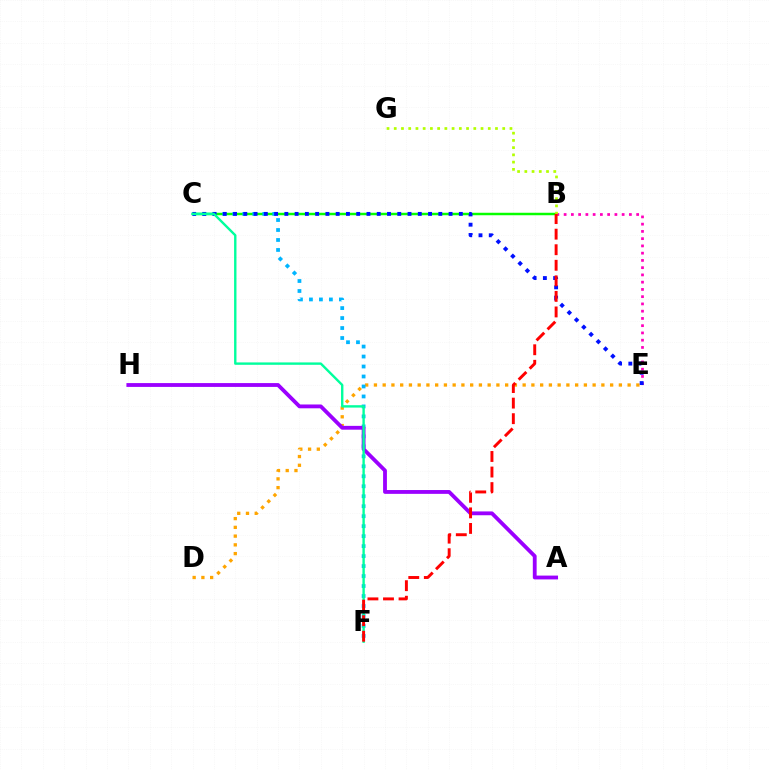{('D', 'E'): [{'color': '#ffa500', 'line_style': 'dotted', 'thickness': 2.38}], ('B', 'C'): [{'color': '#08ff00', 'line_style': 'solid', 'thickness': 1.78}], ('C', 'F'): [{'color': '#00b5ff', 'line_style': 'dotted', 'thickness': 2.71}, {'color': '#00ff9d', 'line_style': 'solid', 'thickness': 1.72}], ('B', 'E'): [{'color': '#ff00bd', 'line_style': 'dotted', 'thickness': 1.97}], ('A', 'H'): [{'color': '#9b00ff', 'line_style': 'solid', 'thickness': 2.75}], ('C', 'E'): [{'color': '#0010ff', 'line_style': 'dotted', 'thickness': 2.79}], ('B', 'G'): [{'color': '#b3ff00', 'line_style': 'dotted', 'thickness': 1.97}], ('B', 'F'): [{'color': '#ff0000', 'line_style': 'dashed', 'thickness': 2.11}]}